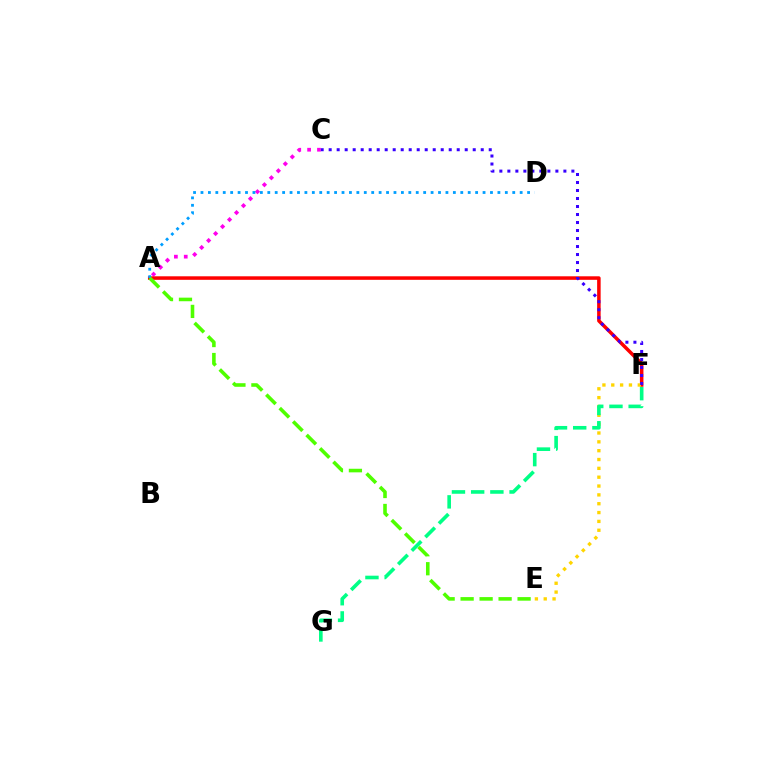{('A', 'C'): [{'color': '#ff00ed', 'line_style': 'dotted', 'thickness': 2.68}], ('A', 'F'): [{'color': '#ff0000', 'line_style': 'solid', 'thickness': 2.54}], ('E', 'F'): [{'color': '#ffd500', 'line_style': 'dotted', 'thickness': 2.4}], ('A', 'D'): [{'color': '#009eff', 'line_style': 'dotted', 'thickness': 2.02}], ('C', 'F'): [{'color': '#3700ff', 'line_style': 'dotted', 'thickness': 2.17}], ('F', 'G'): [{'color': '#00ff86', 'line_style': 'dashed', 'thickness': 2.61}], ('A', 'E'): [{'color': '#4fff00', 'line_style': 'dashed', 'thickness': 2.58}]}